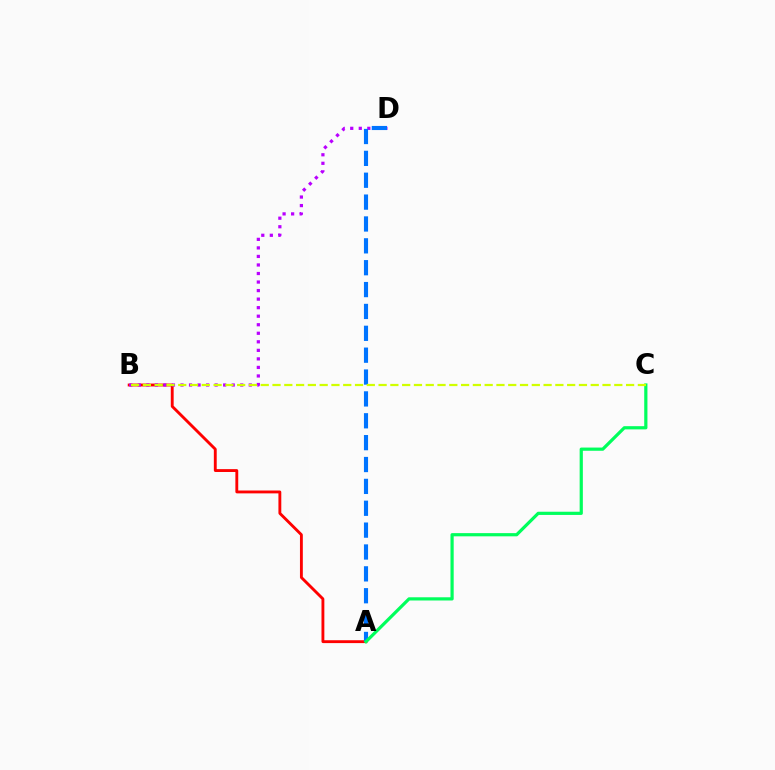{('A', 'B'): [{'color': '#ff0000', 'line_style': 'solid', 'thickness': 2.06}], ('B', 'D'): [{'color': '#b900ff', 'line_style': 'dotted', 'thickness': 2.32}], ('A', 'D'): [{'color': '#0074ff', 'line_style': 'dashed', 'thickness': 2.97}], ('A', 'C'): [{'color': '#00ff5c', 'line_style': 'solid', 'thickness': 2.31}], ('B', 'C'): [{'color': '#d1ff00', 'line_style': 'dashed', 'thickness': 1.6}]}